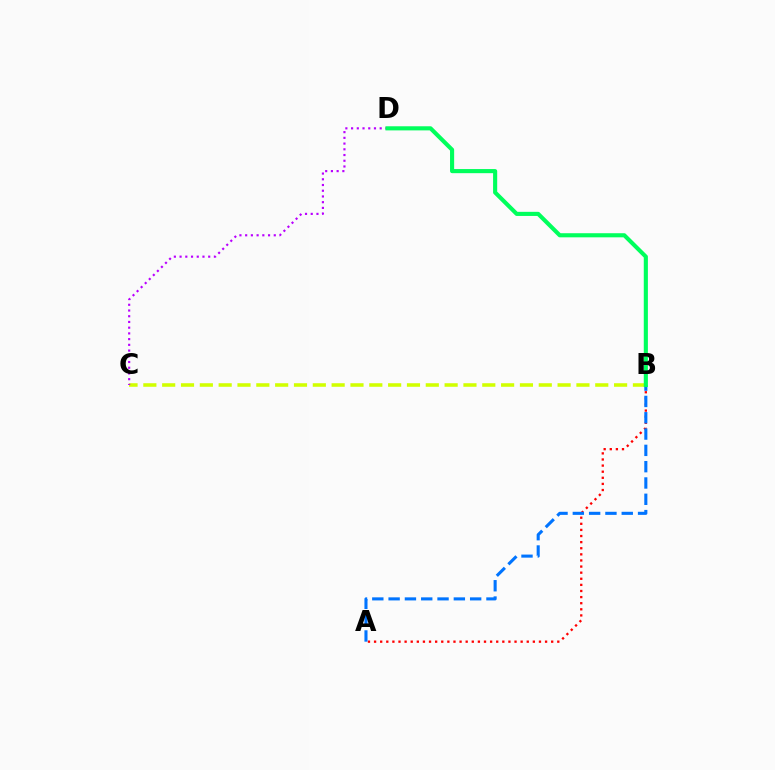{('A', 'B'): [{'color': '#ff0000', 'line_style': 'dotted', 'thickness': 1.66}, {'color': '#0074ff', 'line_style': 'dashed', 'thickness': 2.22}], ('B', 'C'): [{'color': '#d1ff00', 'line_style': 'dashed', 'thickness': 2.56}], ('C', 'D'): [{'color': '#b900ff', 'line_style': 'dotted', 'thickness': 1.55}], ('B', 'D'): [{'color': '#00ff5c', 'line_style': 'solid', 'thickness': 2.96}]}